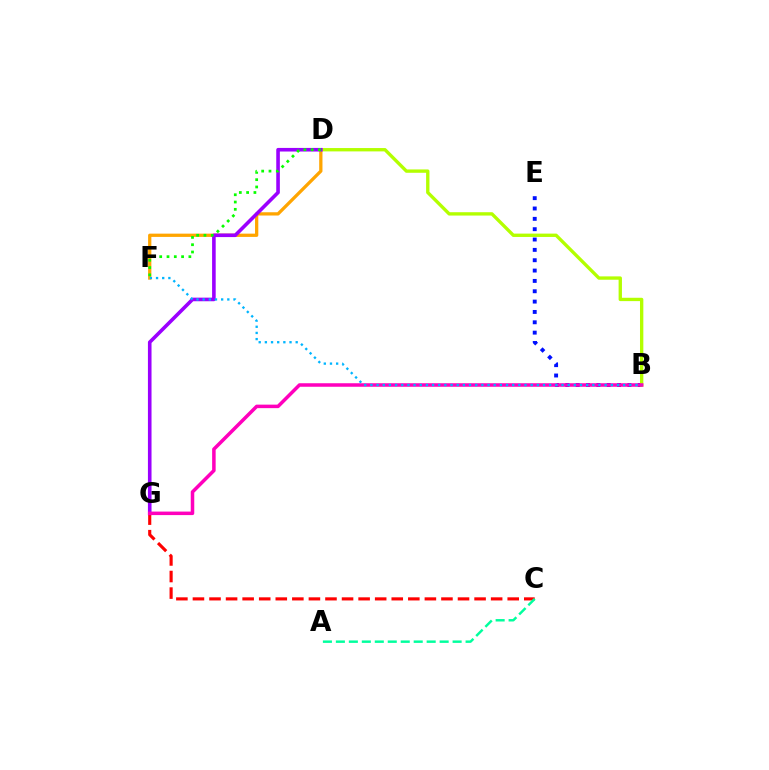{('D', 'F'): [{'color': '#ffa500', 'line_style': 'solid', 'thickness': 2.35}, {'color': '#08ff00', 'line_style': 'dotted', 'thickness': 1.98}], ('B', 'E'): [{'color': '#0010ff', 'line_style': 'dotted', 'thickness': 2.81}], ('C', 'G'): [{'color': '#ff0000', 'line_style': 'dashed', 'thickness': 2.25}], ('A', 'C'): [{'color': '#00ff9d', 'line_style': 'dashed', 'thickness': 1.76}], ('B', 'D'): [{'color': '#b3ff00', 'line_style': 'solid', 'thickness': 2.41}], ('D', 'G'): [{'color': '#9b00ff', 'line_style': 'solid', 'thickness': 2.59}], ('B', 'G'): [{'color': '#ff00bd', 'line_style': 'solid', 'thickness': 2.53}], ('B', 'F'): [{'color': '#00b5ff', 'line_style': 'dotted', 'thickness': 1.67}]}